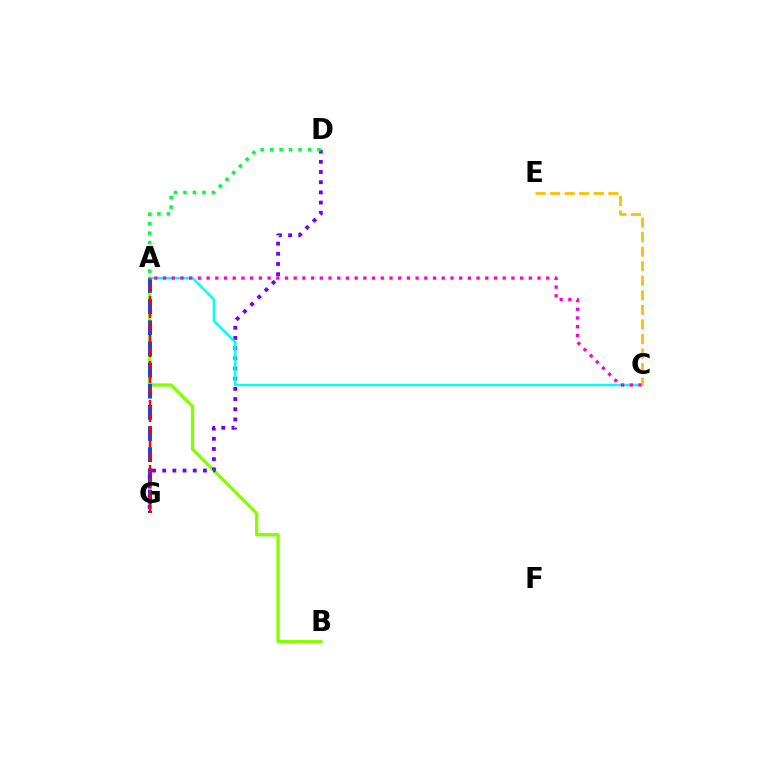{('A', 'B'): [{'color': '#84ff00', 'line_style': 'solid', 'thickness': 2.38}], ('A', 'G'): [{'color': '#004bff', 'line_style': 'dashed', 'thickness': 2.87}, {'color': '#ff0000', 'line_style': 'dashed', 'thickness': 1.77}], ('D', 'G'): [{'color': '#7200ff', 'line_style': 'dotted', 'thickness': 2.77}], ('A', 'C'): [{'color': '#00fff6', 'line_style': 'solid', 'thickness': 1.77}, {'color': '#ff00cf', 'line_style': 'dotted', 'thickness': 2.37}], ('C', 'E'): [{'color': '#ffbd00', 'line_style': 'dashed', 'thickness': 1.98}], ('A', 'D'): [{'color': '#00ff39', 'line_style': 'dotted', 'thickness': 2.58}]}